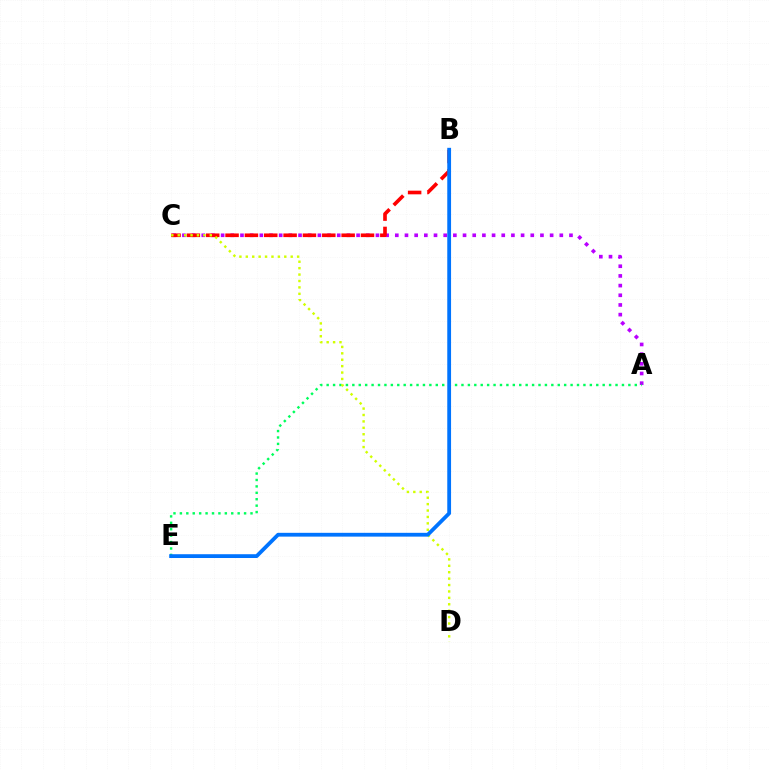{('A', 'C'): [{'color': '#b900ff', 'line_style': 'dotted', 'thickness': 2.63}], ('B', 'C'): [{'color': '#ff0000', 'line_style': 'dashed', 'thickness': 2.63}], ('A', 'E'): [{'color': '#00ff5c', 'line_style': 'dotted', 'thickness': 1.74}], ('C', 'D'): [{'color': '#d1ff00', 'line_style': 'dotted', 'thickness': 1.74}], ('B', 'E'): [{'color': '#0074ff', 'line_style': 'solid', 'thickness': 2.73}]}